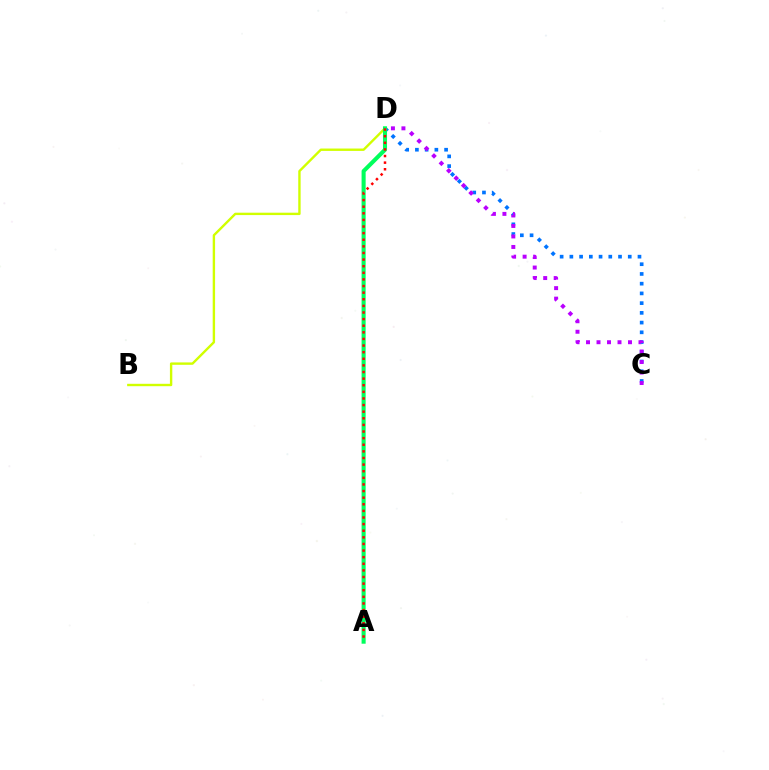{('C', 'D'): [{'color': '#0074ff', 'line_style': 'dotted', 'thickness': 2.64}, {'color': '#b900ff', 'line_style': 'dotted', 'thickness': 2.85}], ('B', 'D'): [{'color': '#d1ff00', 'line_style': 'solid', 'thickness': 1.72}], ('A', 'D'): [{'color': '#00ff5c', 'line_style': 'solid', 'thickness': 2.93}, {'color': '#ff0000', 'line_style': 'dotted', 'thickness': 1.8}]}